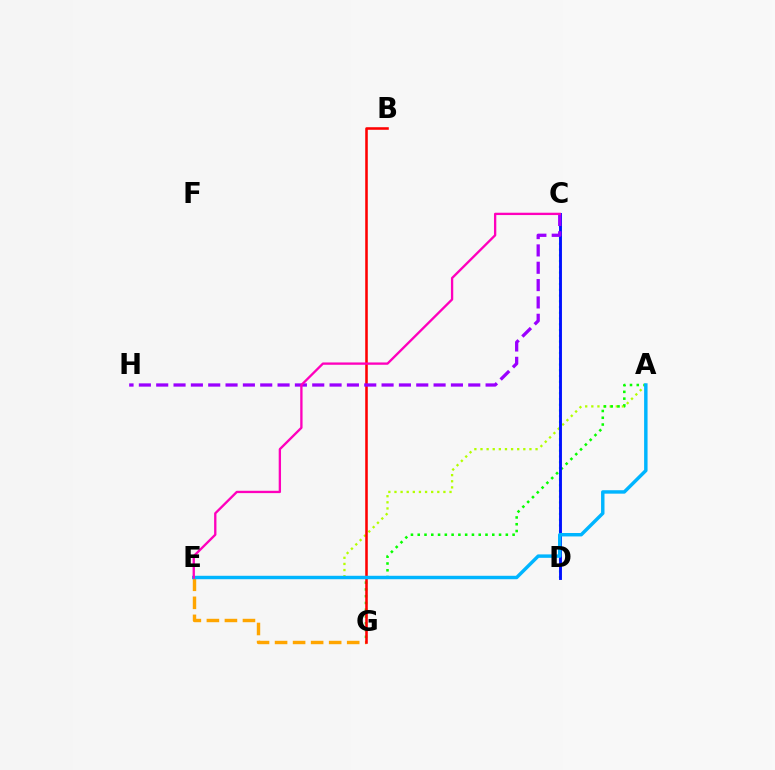{('A', 'E'): [{'color': '#b3ff00', 'line_style': 'dotted', 'thickness': 1.66}, {'color': '#00b5ff', 'line_style': 'solid', 'thickness': 2.48}], ('E', 'G'): [{'color': '#ffa500', 'line_style': 'dashed', 'thickness': 2.45}], ('A', 'G'): [{'color': '#08ff00', 'line_style': 'dotted', 'thickness': 1.84}], ('C', 'D'): [{'color': '#00ff9d', 'line_style': 'dotted', 'thickness': 1.56}, {'color': '#0010ff', 'line_style': 'solid', 'thickness': 2.08}], ('B', 'G'): [{'color': '#ff0000', 'line_style': 'solid', 'thickness': 1.85}], ('C', 'H'): [{'color': '#9b00ff', 'line_style': 'dashed', 'thickness': 2.36}], ('C', 'E'): [{'color': '#ff00bd', 'line_style': 'solid', 'thickness': 1.67}]}